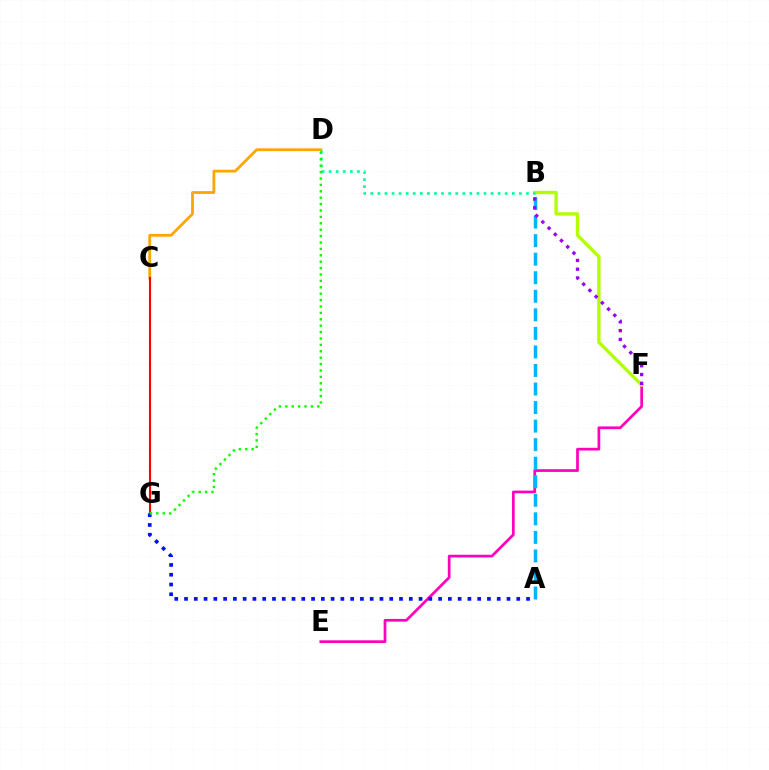{('E', 'F'): [{'color': '#ff00bd', 'line_style': 'solid', 'thickness': 1.96}], ('B', 'F'): [{'color': '#b3ff00', 'line_style': 'solid', 'thickness': 2.41}, {'color': '#9b00ff', 'line_style': 'dotted', 'thickness': 2.39}], ('C', 'D'): [{'color': '#ffa500', 'line_style': 'solid', 'thickness': 2.0}], ('A', 'B'): [{'color': '#00b5ff', 'line_style': 'dashed', 'thickness': 2.52}], ('B', 'D'): [{'color': '#00ff9d', 'line_style': 'dotted', 'thickness': 1.92}], ('C', 'G'): [{'color': '#ff0000', 'line_style': 'solid', 'thickness': 1.51}], ('A', 'G'): [{'color': '#0010ff', 'line_style': 'dotted', 'thickness': 2.65}], ('D', 'G'): [{'color': '#08ff00', 'line_style': 'dotted', 'thickness': 1.74}]}